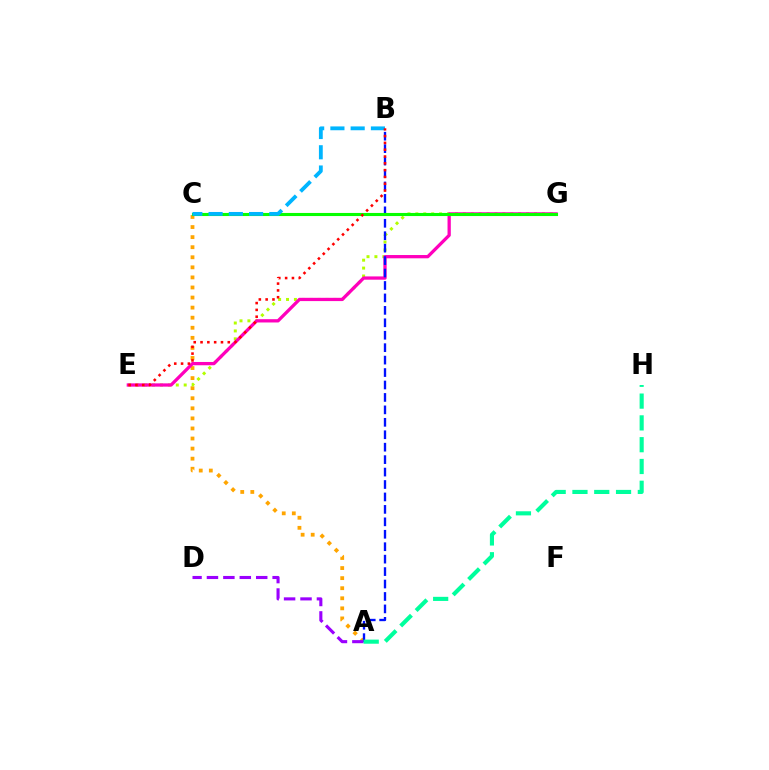{('A', 'C'): [{'color': '#ffa500', 'line_style': 'dotted', 'thickness': 2.74}], ('E', 'G'): [{'color': '#b3ff00', 'line_style': 'dotted', 'thickness': 2.15}, {'color': '#ff00bd', 'line_style': 'solid', 'thickness': 2.36}], ('A', 'B'): [{'color': '#0010ff', 'line_style': 'dashed', 'thickness': 1.69}], ('C', 'G'): [{'color': '#08ff00', 'line_style': 'solid', 'thickness': 2.23}], ('B', 'C'): [{'color': '#00b5ff', 'line_style': 'dashed', 'thickness': 2.75}], ('A', 'D'): [{'color': '#9b00ff', 'line_style': 'dashed', 'thickness': 2.23}], ('A', 'H'): [{'color': '#00ff9d', 'line_style': 'dashed', 'thickness': 2.96}], ('B', 'E'): [{'color': '#ff0000', 'line_style': 'dotted', 'thickness': 1.85}]}